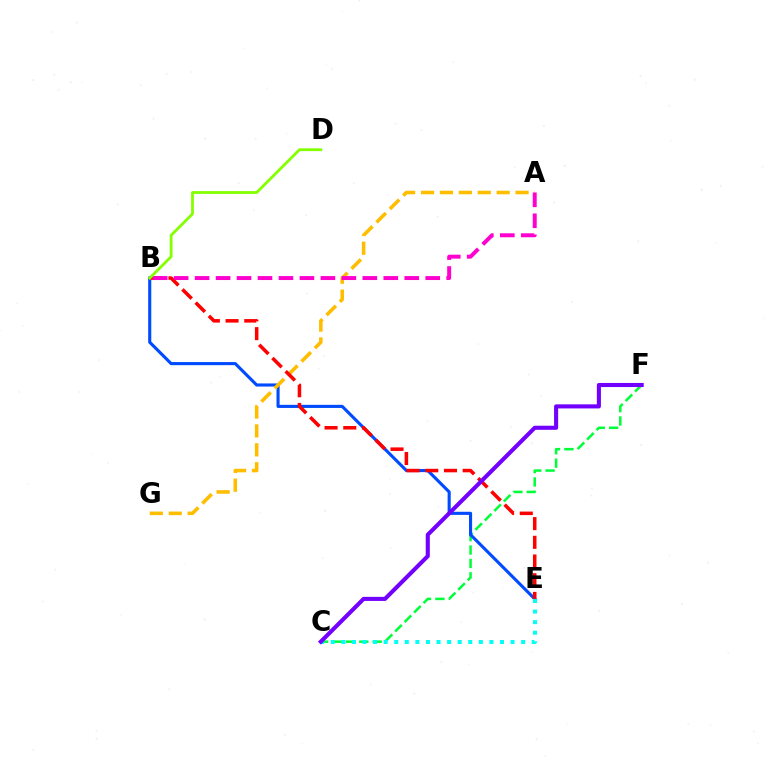{('C', 'F'): [{'color': '#00ff39', 'line_style': 'dashed', 'thickness': 1.82}, {'color': '#7200ff', 'line_style': 'solid', 'thickness': 2.94}], ('B', 'E'): [{'color': '#004bff', 'line_style': 'solid', 'thickness': 2.24}, {'color': '#ff0000', 'line_style': 'dashed', 'thickness': 2.54}], ('A', 'G'): [{'color': '#ffbd00', 'line_style': 'dashed', 'thickness': 2.57}], ('C', 'E'): [{'color': '#00fff6', 'line_style': 'dotted', 'thickness': 2.87}], ('A', 'B'): [{'color': '#ff00cf', 'line_style': 'dashed', 'thickness': 2.85}], ('B', 'D'): [{'color': '#84ff00', 'line_style': 'solid', 'thickness': 2.01}]}